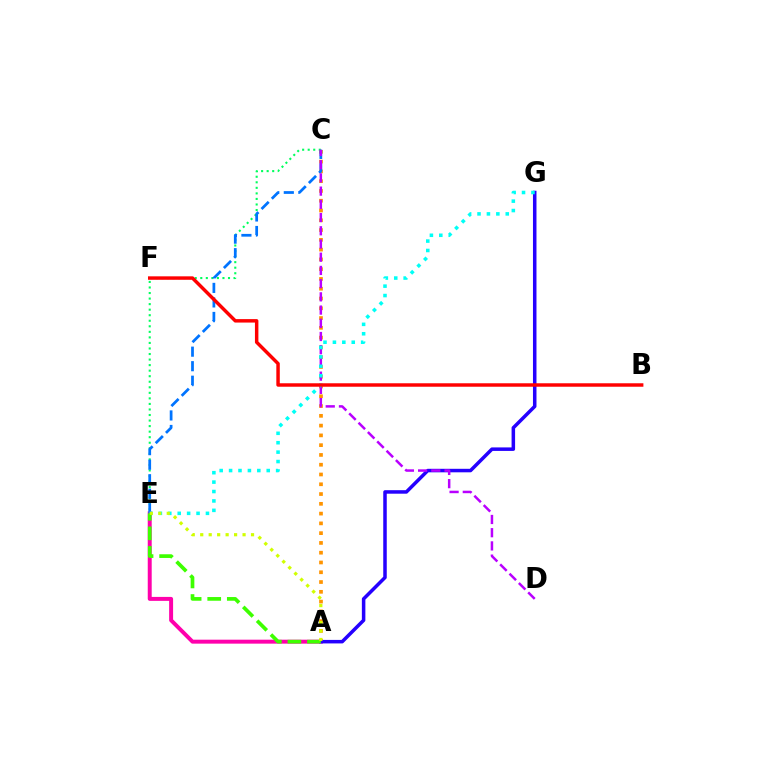{('A', 'E'): [{'color': '#ff00ac', 'line_style': 'solid', 'thickness': 2.85}, {'color': '#3dff00', 'line_style': 'dashed', 'thickness': 2.66}, {'color': '#d1ff00', 'line_style': 'dotted', 'thickness': 2.3}], ('C', 'E'): [{'color': '#00ff5c', 'line_style': 'dotted', 'thickness': 1.51}, {'color': '#0074ff', 'line_style': 'dashed', 'thickness': 1.97}], ('A', 'C'): [{'color': '#ff9400', 'line_style': 'dotted', 'thickness': 2.66}], ('A', 'G'): [{'color': '#2500ff', 'line_style': 'solid', 'thickness': 2.53}], ('C', 'D'): [{'color': '#b900ff', 'line_style': 'dashed', 'thickness': 1.8}], ('E', 'G'): [{'color': '#00fff6', 'line_style': 'dotted', 'thickness': 2.56}], ('B', 'F'): [{'color': '#ff0000', 'line_style': 'solid', 'thickness': 2.49}]}